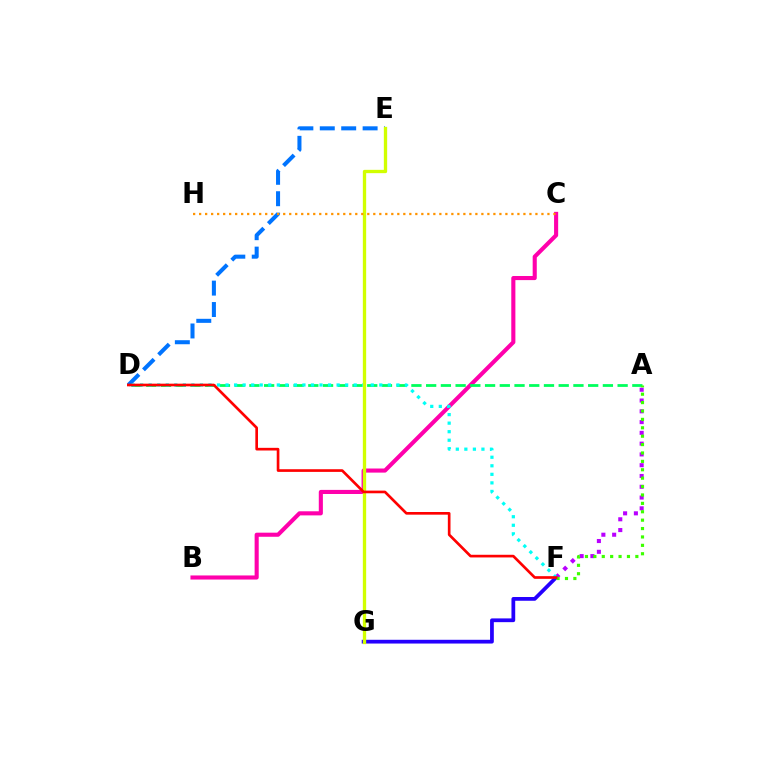{('B', 'C'): [{'color': '#ff00ac', 'line_style': 'solid', 'thickness': 2.95}], ('D', 'E'): [{'color': '#0074ff', 'line_style': 'dashed', 'thickness': 2.91}], ('F', 'G'): [{'color': '#2500ff', 'line_style': 'solid', 'thickness': 2.7}], ('A', 'F'): [{'color': '#b900ff', 'line_style': 'dotted', 'thickness': 2.93}, {'color': '#3dff00', 'line_style': 'dotted', 'thickness': 2.28}], ('A', 'D'): [{'color': '#00ff5c', 'line_style': 'dashed', 'thickness': 2.0}], ('D', 'F'): [{'color': '#00fff6', 'line_style': 'dotted', 'thickness': 2.32}, {'color': '#ff0000', 'line_style': 'solid', 'thickness': 1.92}], ('E', 'G'): [{'color': '#d1ff00', 'line_style': 'solid', 'thickness': 2.39}], ('C', 'H'): [{'color': '#ff9400', 'line_style': 'dotted', 'thickness': 1.63}]}